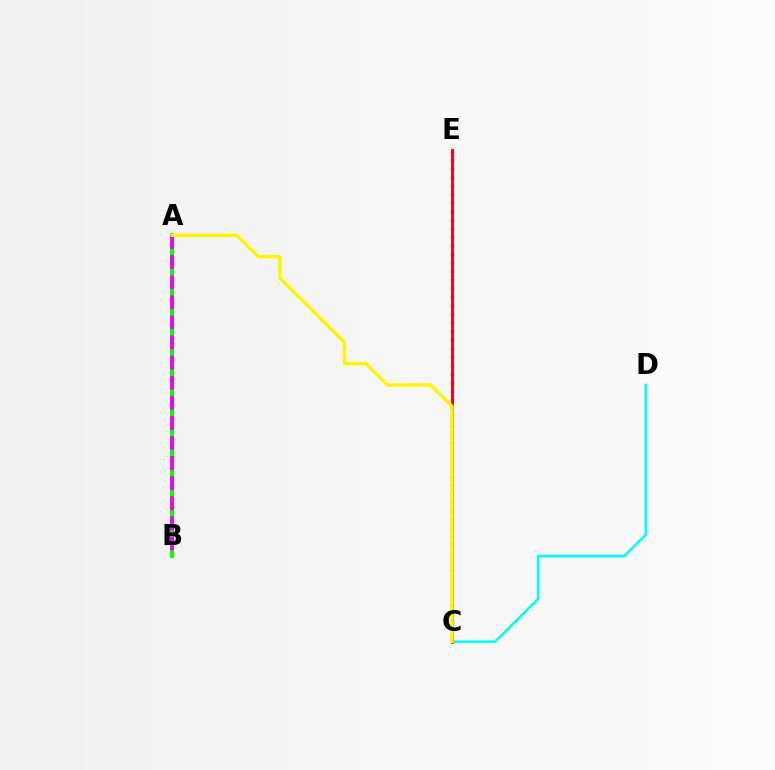{('C', 'D'): [{'color': '#00fff6', 'line_style': 'solid', 'thickness': 1.83}], ('C', 'E'): [{'color': '#0010ff', 'line_style': 'dotted', 'thickness': 2.32}, {'color': '#ff0000', 'line_style': 'solid', 'thickness': 2.09}], ('A', 'B'): [{'color': '#08ff00', 'line_style': 'solid', 'thickness': 2.9}, {'color': '#ee00ff', 'line_style': 'dashed', 'thickness': 2.73}], ('A', 'C'): [{'color': '#fcf500', 'line_style': 'solid', 'thickness': 2.45}]}